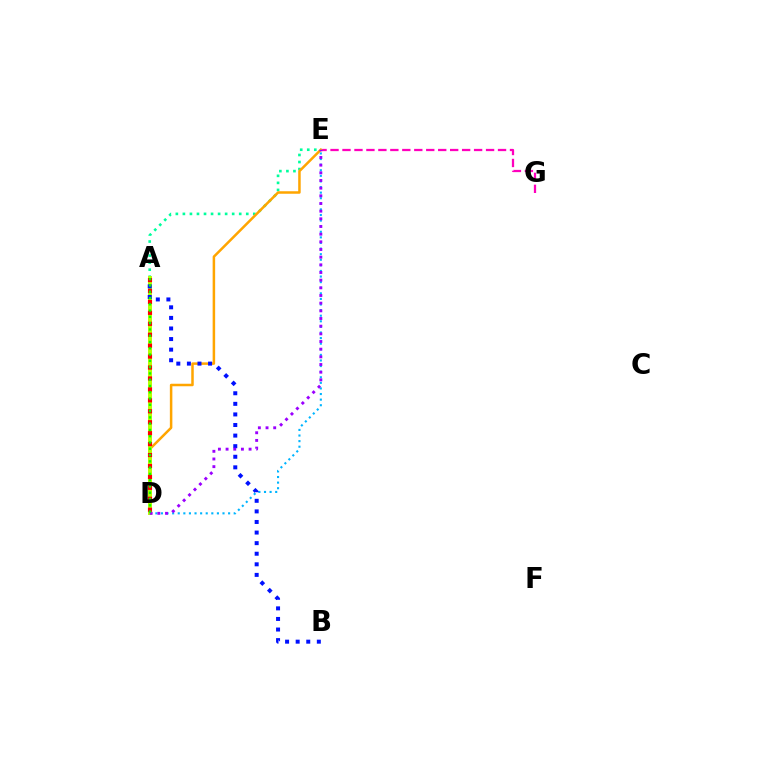{('E', 'G'): [{'color': '#ff00bd', 'line_style': 'dashed', 'thickness': 1.63}], ('A', 'E'): [{'color': '#00ff9d', 'line_style': 'dotted', 'thickness': 1.91}], ('D', 'E'): [{'color': '#00b5ff', 'line_style': 'dotted', 'thickness': 1.52}, {'color': '#ffa500', 'line_style': 'solid', 'thickness': 1.81}, {'color': '#9b00ff', 'line_style': 'dotted', 'thickness': 2.08}], ('A', 'D'): [{'color': '#b3ff00', 'line_style': 'solid', 'thickness': 2.85}, {'color': '#ff0000', 'line_style': 'dotted', 'thickness': 2.97}, {'color': '#08ff00', 'line_style': 'dotted', 'thickness': 1.71}], ('A', 'B'): [{'color': '#0010ff', 'line_style': 'dotted', 'thickness': 2.88}]}